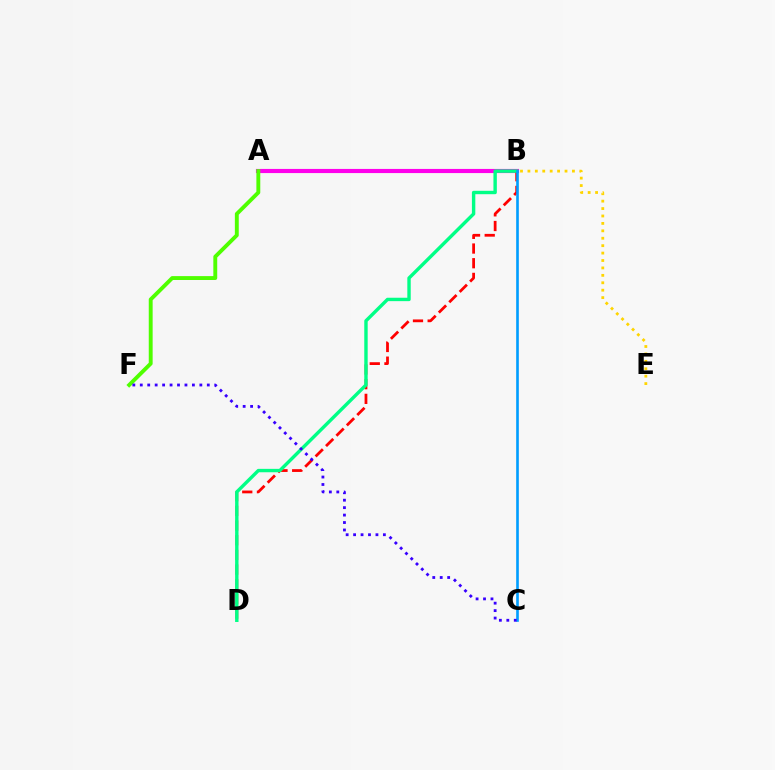{('A', 'B'): [{'color': '#ff00ed', 'line_style': 'solid', 'thickness': 2.98}], ('A', 'F'): [{'color': '#4fff00', 'line_style': 'solid', 'thickness': 2.8}], ('B', 'D'): [{'color': '#ff0000', 'line_style': 'dashed', 'thickness': 1.99}, {'color': '#00ff86', 'line_style': 'solid', 'thickness': 2.45}], ('B', 'E'): [{'color': '#ffd500', 'line_style': 'dotted', 'thickness': 2.02}], ('B', 'C'): [{'color': '#009eff', 'line_style': 'solid', 'thickness': 1.9}], ('C', 'F'): [{'color': '#3700ff', 'line_style': 'dotted', 'thickness': 2.02}]}